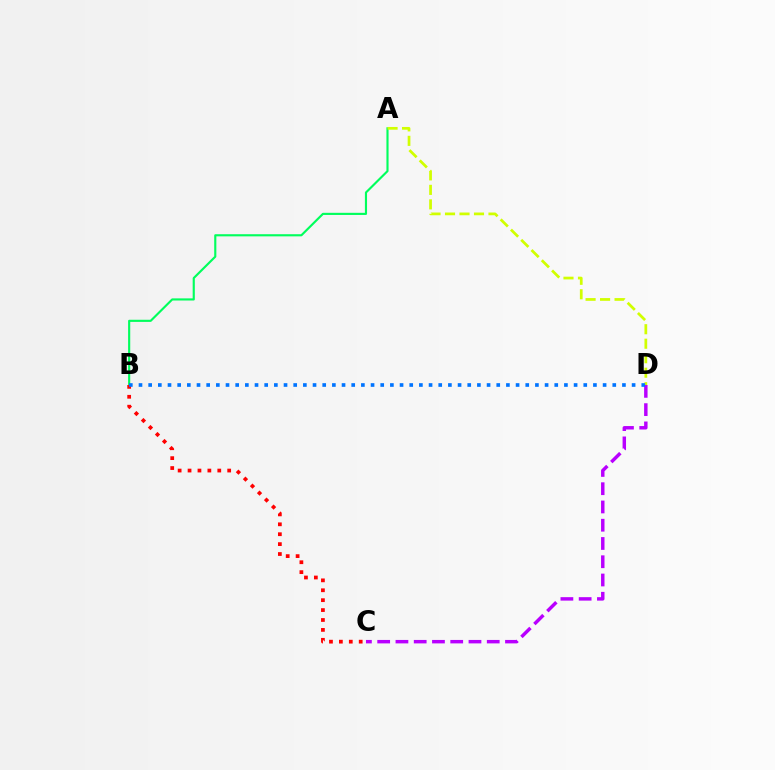{('C', 'D'): [{'color': '#b900ff', 'line_style': 'dashed', 'thickness': 2.48}], ('A', 'B'): [{'color': '#00ff5c', 'line_style': 'solid', 'thickness': 1.54}], ('A', 'D'): [{'color': '#d1ff00', 'line_style': 'dashed', 'thickness': 1.97}], ('B', 'C'): [{'color': '#ff0000', 'line_style': 'dotted', 'thickness': 2.69}], ('B', 'D'): [{'color': '#0074ff', 'line_style': 'dotted', 'thickness': 2.63}]}